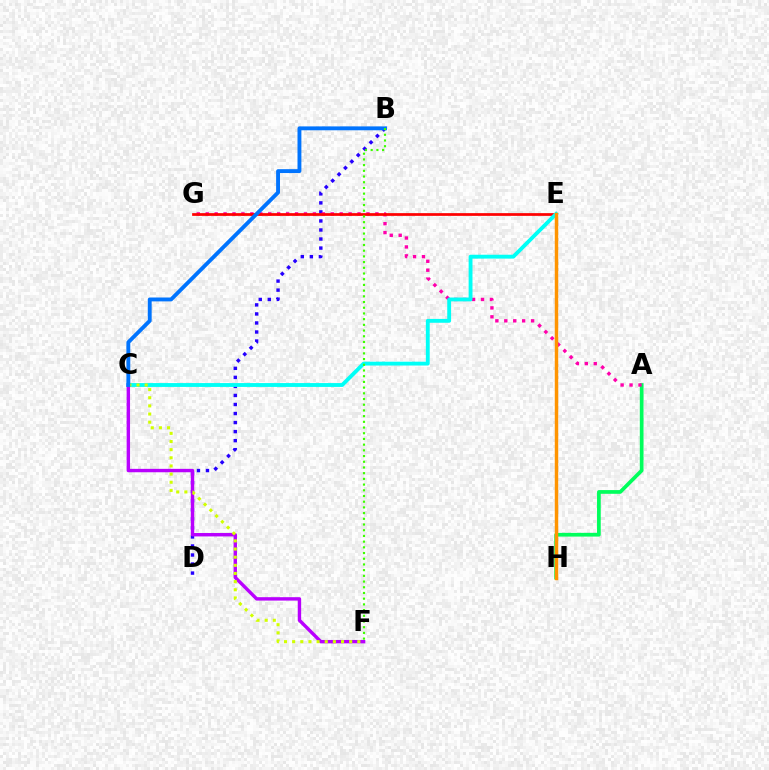{('B', 'D'): [{'color': '#2500ff', 'line_style': 'dotted', 'thickness': 2.46}], ('A', 'H'): [{'color': '#00ff5c', 'line_style': 'solid', 'thickness': 2.68}], ('A', 'G'): [{'color': '#ff00ac', 'line_style': 'dotted', 'thickness': 2.43}], ('E', 'G'): [{'color': '#ff0000', 'line_style': 'solid', 'thickness': 1.96}], ('C', 'E'): [{'color': '#00fff6', 'line_style': 'solid', 'thickness': 2.77}], ('C', 'F'): [{'color': '#b900ff', 'line_style': 'solid', 'thickness': 2.45}, {'color': '#d1ff00', 'line_style': 'dotted', 'thickness': 2.21}], ('E', 'H'): [{'color': '#ff9400', 'line_style': 'solid', 'thickness': 2.49}], ('B', 'C'): [{'color': '#0074ff', 'line_style': 'solid', 'thickness': 2.79}], ('B', 'F'): [{'color': '#3dff00', 'line_style': 'dotted', 'thickness': 1.55}]}